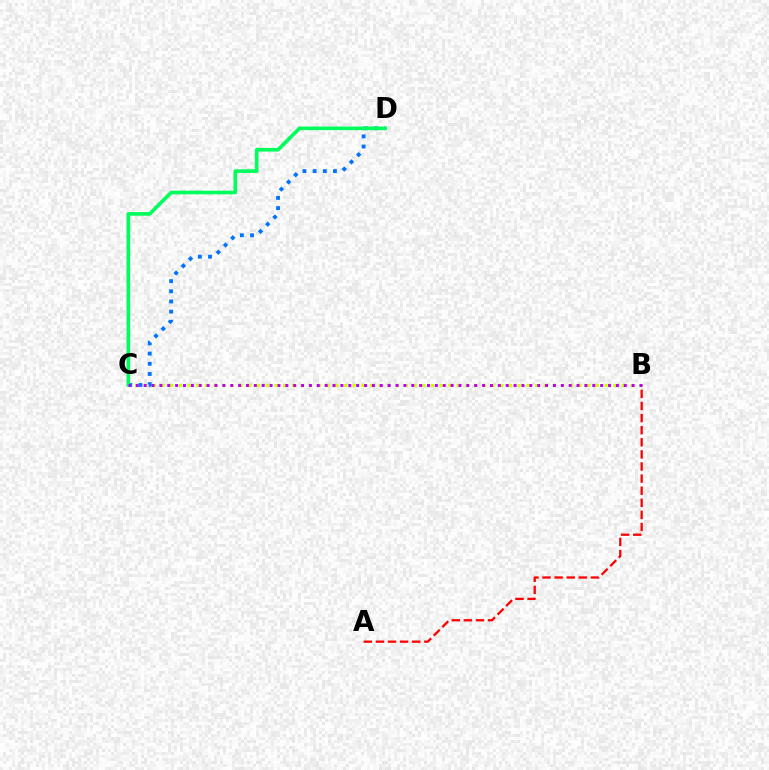{('A', 'B'): [{'color': '#ff0000', 'line_style': 'dashed', 'thickness': 1.64}], ('C', 'D'): [{'color': '#0074ff', 'line_style': 'dotted', 'thickness': 2.76}, {'color': '#00ff5c', 'line_style': 'solid', 'thickness': 2.62}], ('B', 'C'): [{'color': '#d1ff00', 'line_style': 'dotted', 'thickness': 2.36}, {'color': '#b900ff', 'line_style': 'dotted', 'thickness': 2.14}]}